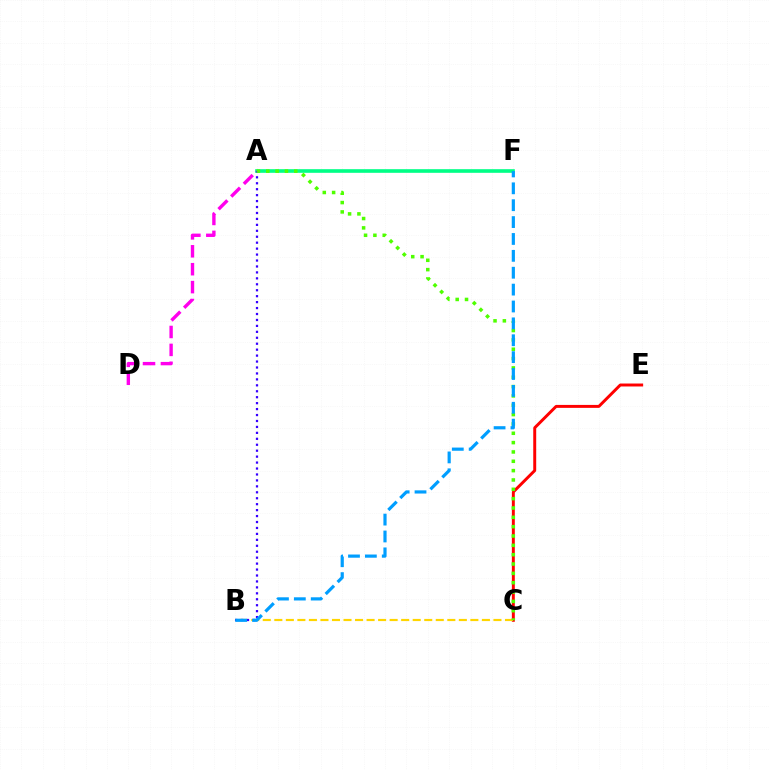{('A', 'F'): [{'color': '#00ff86', 'line_style': 'solid', 'thickness': 2.61}], ('C', 'E'): [{'color': '#ff0000', 'line_style': 'solid', 'thickness': 2.13}], ('B', 'C'): [{'color': '#ffd500', 'line_style': 'dashed', 'thickness': 1.57}], ('A', 'B'): [{'color': '#3700ff', 'line_style': 'dotted', 'thickness': 1.61}], ('A', 'C'): [{'color': '#4fff00', 'line_style': 'dotted', 'thickness': 2.54}], ('B', 'F'): [{'color': '#009eff', 'line_style': 'dashed', 'thickness': 2.29}], ('A', 'D'): [{'color': '#ff00ed', 'line_style': 'dashed', 'thickness': 2.43}]}